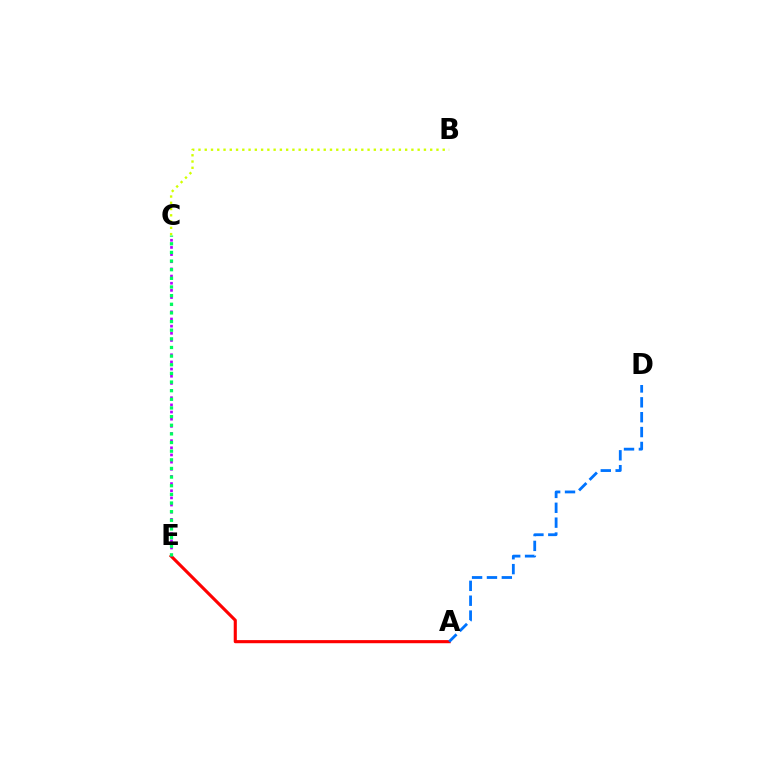{('A', 'E'): [{'color': '#ff0000', 'line_style': 'solid', 'thickness': 2.24}], ('C', 'E'): [{'color': '#b900ff', 'line_style': 'dotted', 'thickness': 1.94}, {'color': '#00ff5c', 'line_style': 'dotted', 'thickness': 2.35}], ('B', 'C'): [{'color': '#d1ff00', 'line_style': 'dotted', 'thickness': 1.7}], ('A', 'D'): [{'color': '#0074ff', 'line_style': 'dashed', 'thickness': 2.02}]}